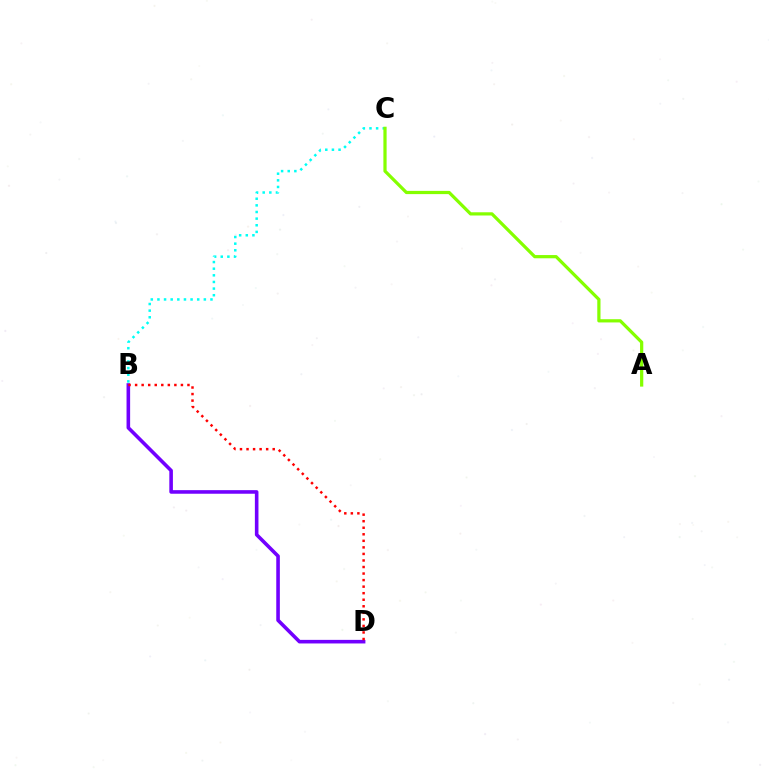{('B', 'C'): [{'color': '#00fff6', 'line_style': 'dotted', 'thickness': 1.8}], ('A', 'C'): [{'color': '#84ff00', 'line_style': 'solid', 'thickness': 2.32}], ('B', 'D'): [{'color': '#7200ff', 'line_style': 'solid', 'thickness': 2.58}, {'color': '#ff0000', 'line_style': 'dotted', 'thickness': 1.78}]}